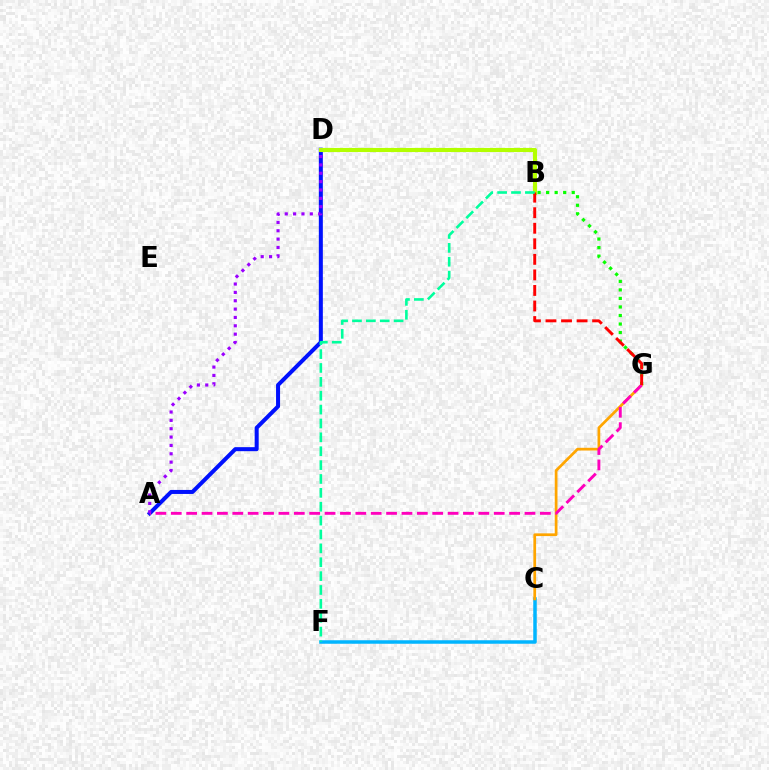{('A', 'D'): [{'color': '#0010ff', 'line_style': 'solid', 'thickness': 2.89}, {'color': '#9b00ff', 'line_style': 'dotted', 'thickness': 2.27}], ('B', 'D'): [{'color': '#b3ff00', 'line_style': 'solid', 'thickness': 2.97}], ('C', 'F'): [{'color': '#00b5ff', 'line_style': 'solid', 'thickness': 2.52}], ('C', 'G'): [{'color': '#ffa500', 'line_style': 'solid', 'thickness': 1.97}], ('A', 'G'): [{'color': '#ff00bd', 'line_style': 'dashed', 'thickness': 2.09}], ('B', 'G'): [{'color': '#08ff00', 'line_style': 'dotted', 'thickness': 2.32}, {'color': '#ff0000', 'line_style': 'dashed', 'thickness': 2.11}], ('B', 'F'): [{'color': '#00ff9d', 'line_style': 'dashed', 'thickness': 1.89}]}